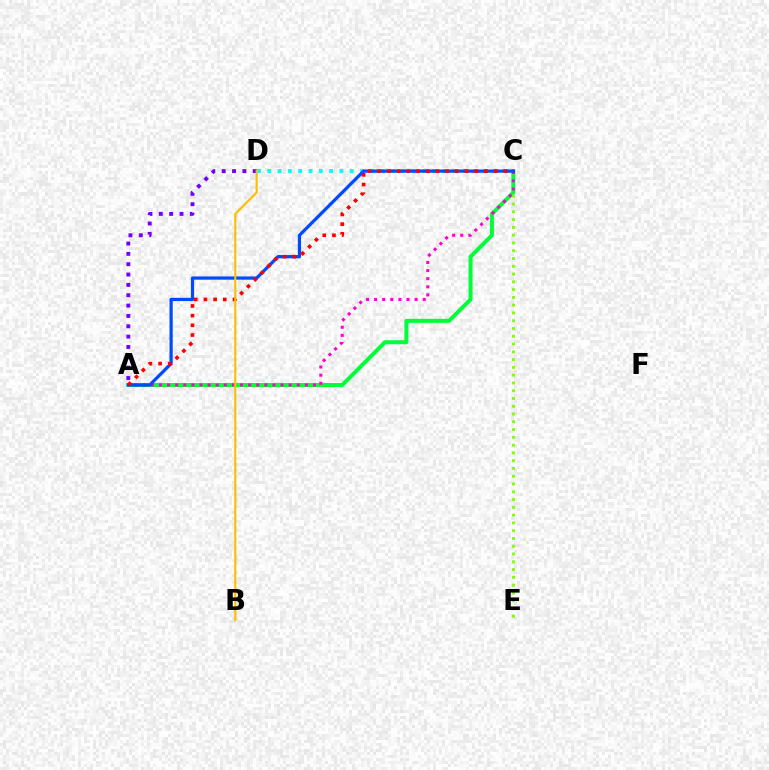{('A', 'C'): [{'color': '#00ff39', 'line_style': 'solid', 'thickness': 2.87}, {'color': '#ff00cf', 'line_style': 'dotted', 'thickness': 2.2}, {'color': '#004bff', 'line_style': 'solid', 'thickness': 2.33}, {'color': '#ff0000', 'line_style': 'dotted', 'thickness': 2.63}], ('C', 'E'): [{'color': '#84ff00', 'line_style': 'dotted', 'thickness': 2.11}], ('C', 'D'): [{'color': '#00fff6', 'line_style': 'dotted', 'thickness': 2.8}], ('A', 'D'): [{'color': '#7200ff', 'line_style': 'dotted', 'thickness': 2.81}], ('B', 'D'): [{'color': '#ffbd00', 'line_style': 'solid', 'thickness': 1.53}]}